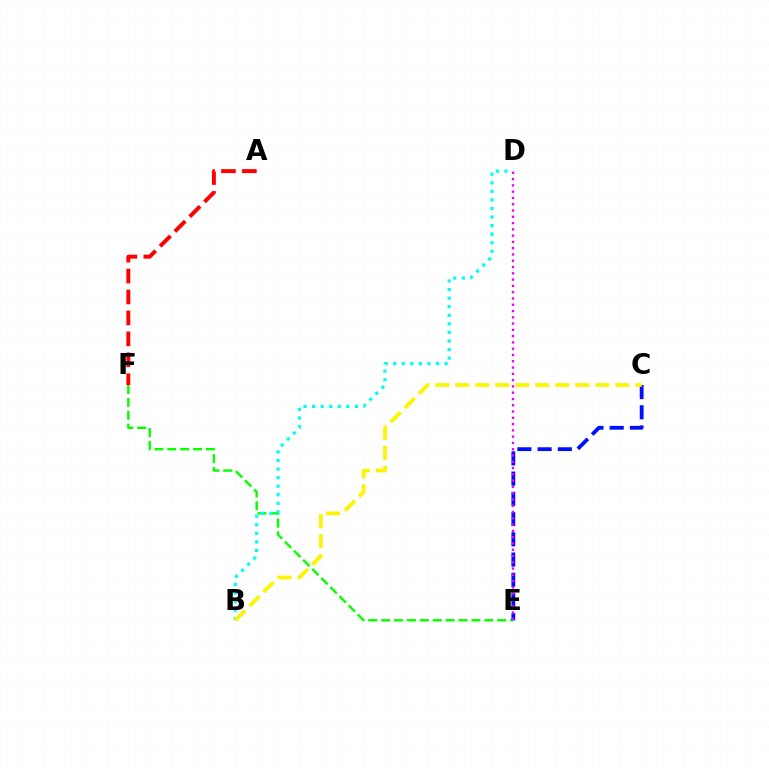{('A', 'F'): [{'color': '#ff0000', 'line_style': 'dashed', 'thickness': 2.84}], ('E', 'F'): [{'color': '#08ff00', 'line_style': 'dashed', 'thickness': 1.75}], ('B', 'D'): [{'color': '#00fff6', 'line_style': 'dotted', 'thickness': 2.33}], ('C', 'E'): [{'color': '#0010ff', 'line_style': 'dashed', 'thickness': 2.75}], ('D', 'E'): [{'color': '#ee00ff', 'line_style': 'dotted', 'thickness': 1.71}], ('B', 'C'): [{'color': '#fcf500', 'line_style': 'dashed', 'thickness': 2.72}]}